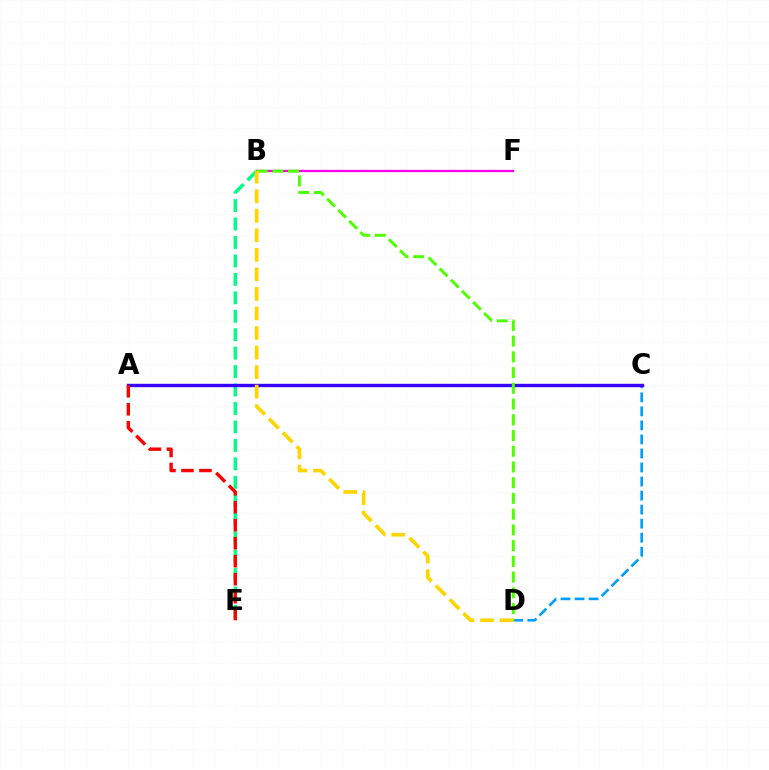{('C', 'D'): [{'color': '#009eff', 'line_style': 'dashed', 'thickness': 1.91}], ('B', 'F'): [{'color': '#ff00ed', 'line_style': 'solid', 'thickness': 1.65}], ('B', 'E'): [{'color': '#00ff86', 'line_style': 'dashed', 'thickness': 2.51}], ('A', 'C'): [{'color': '#3700ff', 'line_style': 'solid', 'thickness': 2.44}], ('B', 'D'): [{'color': '#4fff00', 'line_style': 'dashed', 'thickness': 2.14}, {'color': '#ffd500', 'line_style': 'dashed', 'thickness': 2.65}], ('A', 'E'): [{'color': '#ff0000', 'line_style': 'dashed', 'thickness': 2.44}]}